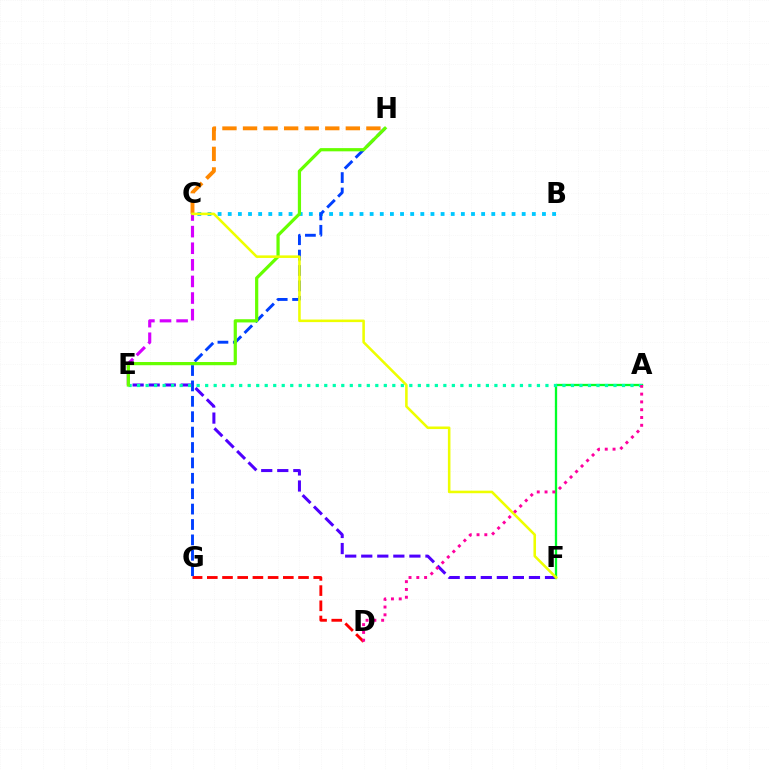{('C', 'H'): [{'color': '#ff8800', 'line_style': 'dashed', 'thickness': 2.79}], ('B', 'C'): [{'color': '#00c7ff', 'line_style': 'dotted', 'thickness': 2.75}], ('G', 'H'): [{'color': '#003fff', 'line_style': 'dashed', 'thickness': 2.09}], ('D', 'G'): [{'color': '#ff0000', 'line_style': 'dashed', 'thickness': 2.07}], ('C', 'E'): [{'color': '#d600ff', 'line_style': 'dashed', 'thickness': 2.26}], ('E', 'F'): [{'color': '#4f00ff', 'line_style': 'dashed', 'thickness': 2.18}], ('A', 'F'): [{'color': '#00ff27', 'line_style': 'solid', 'thickness': 1.66}], ('A', 'E'): [{'color': '#00ffaf', 'line_style': 'dotted', 'thickness': 2.31}], ('E', 'H'): [{'color': '#66ff00', 'line_style': 'solid', 'thickness': 2.31}], ('C', 'F'): [{'color': '#eeff00', 'line_style': 'solid', 'thickness': 1.85}], ('A', 'D'): [{'color': '#ff00a0', 'line_style': 'dotted', 'thickness': 2.12}]}